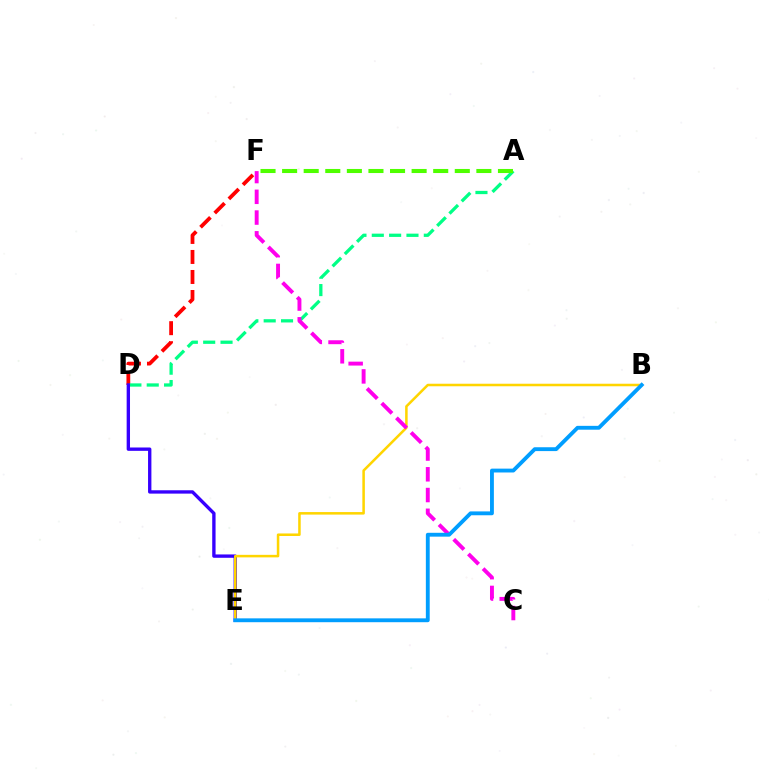{('D', 'F'): [{'color': '#ff0000', 'line_style': 'dashed', 'thickness': 2.72}], ('A', 'D'): [{'color': '#00ff86', 'line_style': 'dashed', 'thickness': 2.36}], ('D', 'E'): [{'color': '#3700ff', 'line_style': 'solid', 'thickness': 2.41}], ('B', 'E'): [{'color': '#ffd500', 'line_style': 'solid', 'thickness': 1.82}, {'color': '#009eff', 'line_style': 'solid', 'thickness': 2.77}], ('A', 'F'): [{'color': '#4fff00', 'line_style': 'dashed', 'thickness': 2.93}], ('C', 'F'): [{'color': '#ff00ed', 'line_style': 'dashed', 'thickness': 2.82}]}